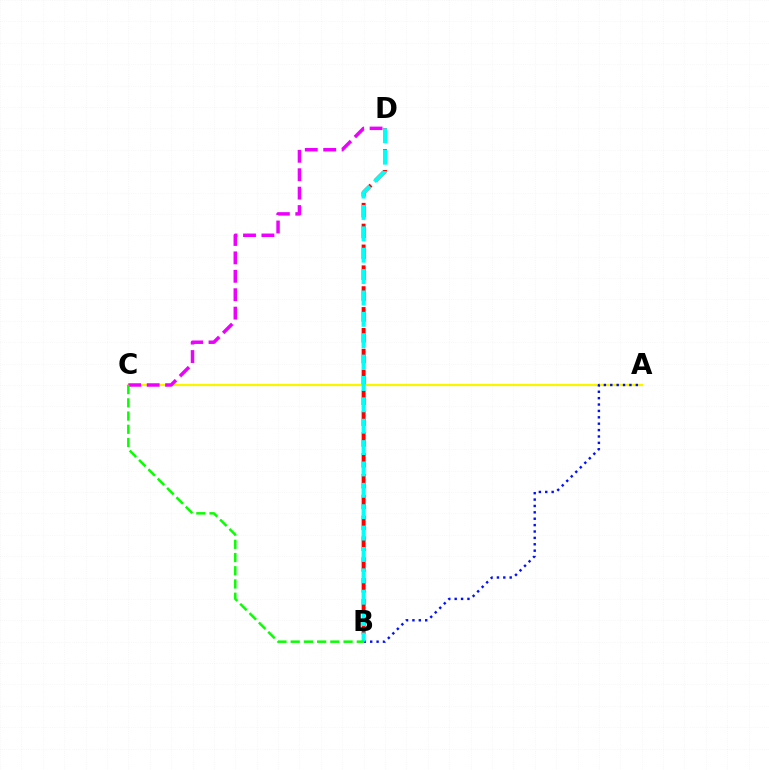{('A', 'C'): [{'color': '#fcf500', 'line_style': 'solid', 'thickness': 1.6}], ('C', 'D'): [{'color': '#ee00ff', 'line_style': 'dashed', 'thickness': 2.5}], ('B', 'D'): [{'color': '#ff0000', 'line_style': 'dashed', 'thickness': 2.83}, {'color': '#00fff6', 'line_style': 'dashed', 'thickness': 2.9}], ('A', 'B'): [{'color': '#0010ff', 'line_style': 'dotted', 'thickness': 1.74}], ('B', 'C'): [{'color': '#08ff00', 'line_style': 'dashed', 'thickness': 1.8}]}